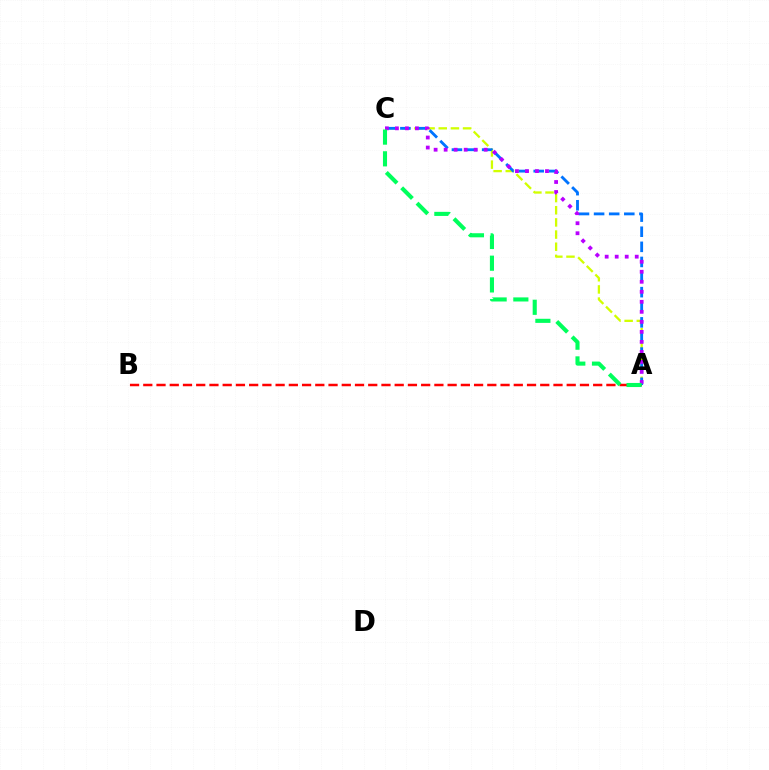{('A', 'C'): [{'color': '#d1ff00', 'line_style': 'dashed', 'thickness': 1.65}, {'color': '#0074ff', 'line_style': 'dashed', 'thickness': 2.05}, {'color': '#b900ff', 'line_style': 'dotted', 'thickness': 2.72}, {'color': '#00ff5c', 'line_style': 'dashed', 'thickness': 2.95}], ('A', 'B'): [{'color': '#ff0000', 'line_style': 'dashed', 'thickness': 1.8}]}